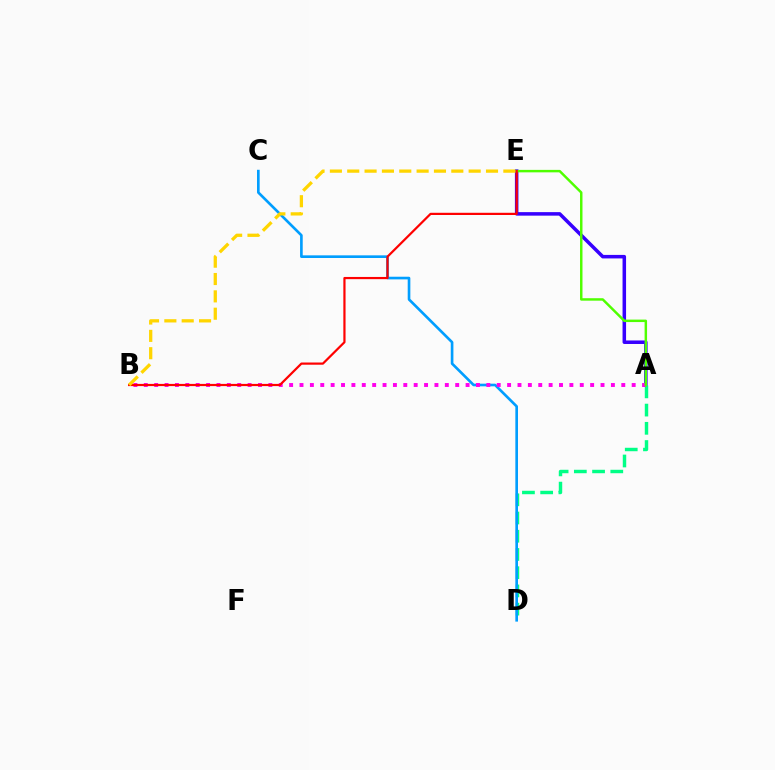{('A', 'E'): [{'color': '#3700ff', 'line_style': 'solid', 'thickness': 2.54}, {'color': '#4fff00', 'line_style': 'solid', 'thickness': 1.77}], ('A', 'D'): [{'color': '#00ff86', 'line_style': 'dashed', 'thickness': 2.48}], ('C', 'D'): [{'color': '#009eff', 'line_style': 'solid', 'thickness': 1.91}], ('A', 'B'): [{'color': '#ff00ed', 'line_style': 'dotted', 'thickness': 2.82}], ('B', 'E'): [{'color': '#ff0000', 'line_style': 'solid', 'thickness': 1.59}, {'color': '#ffd500', 'line_style': 'dashed', 'thickness': 2.36}]}